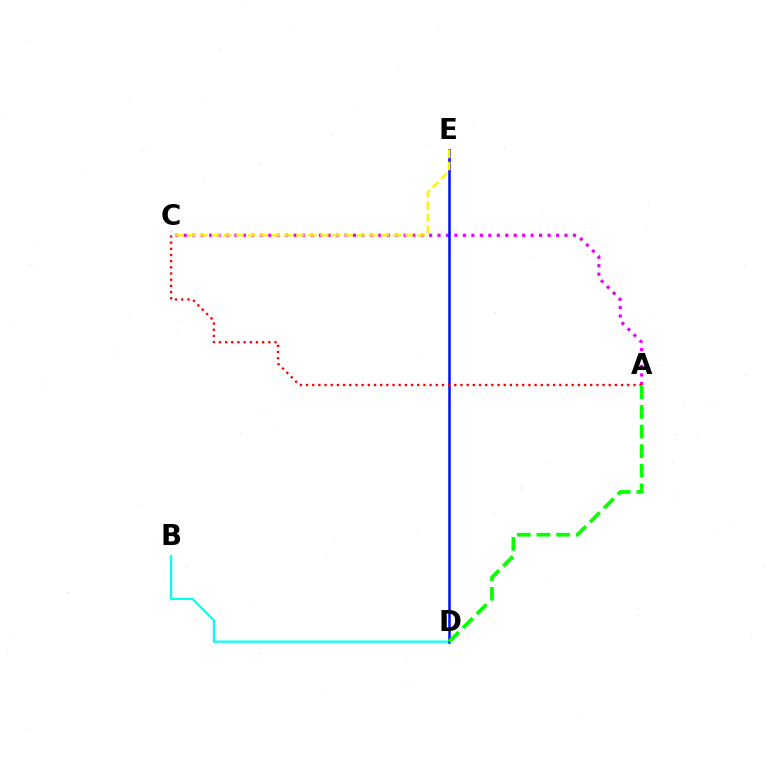{('A', 'C'): [{'color': '#ee00ff', 'line_style': 'dotted', 'thickness': 2.3}, {'color': '#ff0000', 'line_style': 'dotted', 'thickness': 1.68}], ('B', 'D'): [{'color': '#00fff6', 'line_style': 'solid', 'thickness': 1.6}], ('D', 'E'): [{'color': '#0010ff', 'line_style': 'solid', 'thickness': 1.83}], ('A', 'D'): [{'color': '#08ff00', 'line_style': 'dashed', 'thickness': 2.66}], ('C', 'E'): [{'color': '#fcf500', 'line_style': 'dashed', 'thickness': 1.64}]}